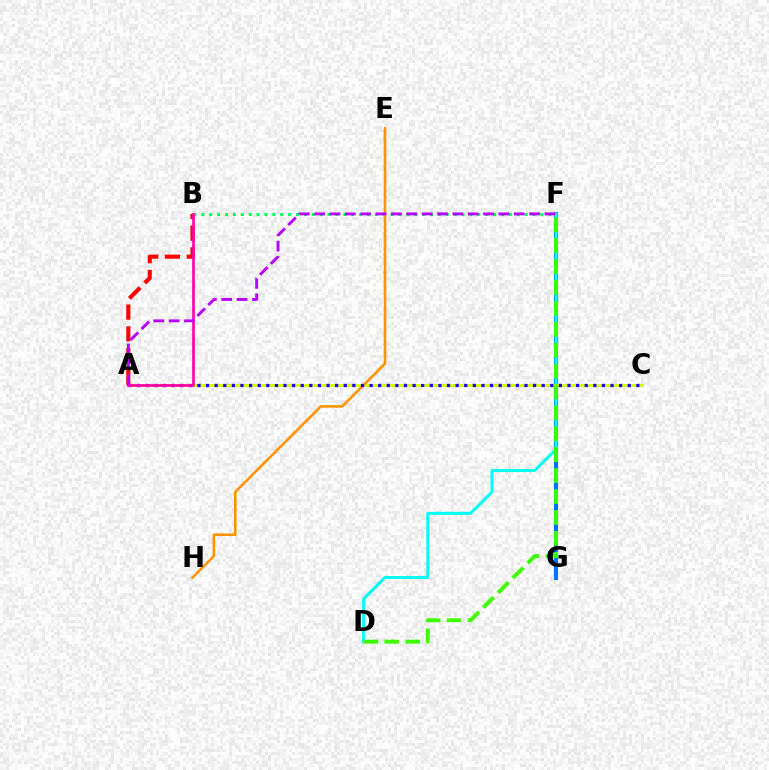{('F', 'G'): [{'color': '#0074ff', 'line_style': 'solid', 'thickness': 2.95}], ('D', 'F'): [{'color': '#00fff6', 'line_style': 'solid', 'thickness': 2.15}, {'color': '#3dff00', 'line_style': 'dashed', 'thickness': 2.84}], ('A', 'B'): [{'color': '#ff0000', 'line_style': 'dashed', 'thickness': 2.96}, {'color': '#ff00ac', 'line_style': 'solid', 'thickness': 1.92}], ('B', 'F'): [{'color': '#00ff5c', 'line_style': 'dotted', 'thickness': 2.14}], ('A', 'C'): [{'color': '#d1ff00', 'line_style': 'solid', 'thickness': 2.05}, {'color': '#2500ff', 'line_style': 'dotted', 'thickness': 2.34}], ('E', 'H'): [{'color': '#ff9400', 'line_style': 'solid', 'thickness': 1.87}], ('A', 'F'): [{'color': '#b900ff', 'line_style': 'dashed', 'thickness': 2.09}]}